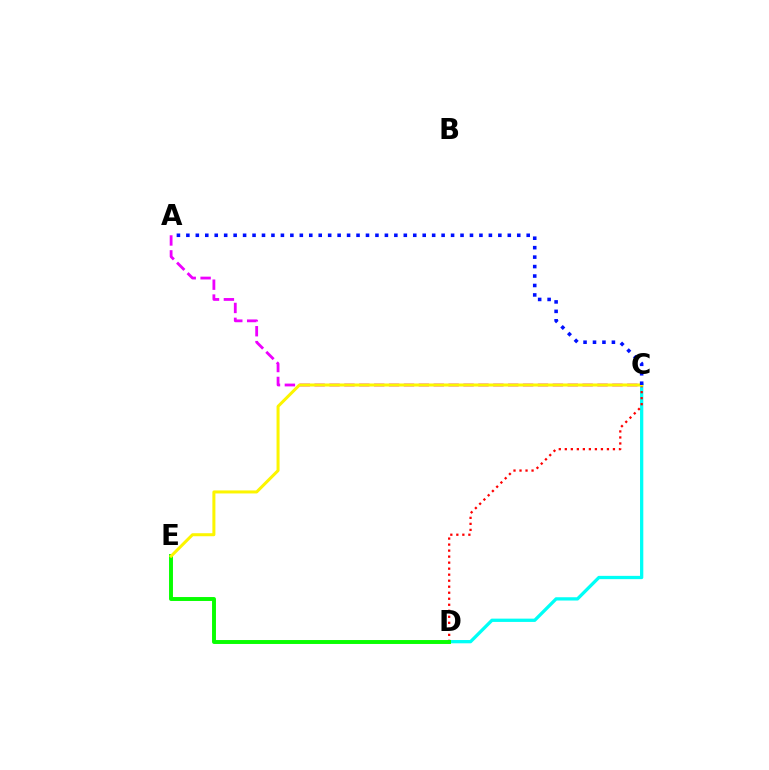{('A', 'C'): [{'color': '#ee00ff', 'line_style': 'dashed', 'thickness': 2.02}, {'color': '#0010ff', 'line_style': 'dotted', 'thickness': 2.57}], ('C', 'D'): [{'color': '#00fff6', 'line_style': 'solid', 'thickness': 2.37}, {'color': '#ff0000', 'line_style': 'dotted', 'thickness': 1.63}], ('D', 'E'): [{'color': '#08ff00', 'line_style': 'solid', 'thickness': 2.83}], ('C', 'E'): [{'color': '#fcf500', 'line_style': 'solid', 'thickness': 2.17}]}